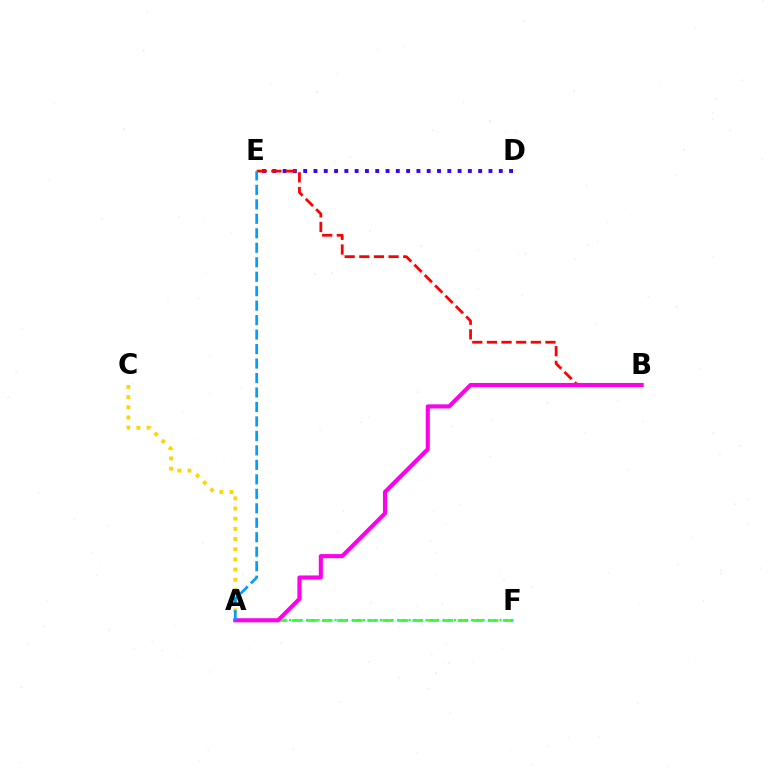{('A', 'F'): [{'color': '#4fff00', 'line_style': 'dashed', 'thickness': 2.05}, {'color': '#00ff86', 'line_style': 'dotted', 'thickness': 1.55}], ('D', 'E'): [{'color': '#3700ff', 'line_style': 'dotted', 'thickness': 2.8}], ('A', 'C'): [{'color': '#ffd500', 'line_style': 'dotted', 'thickness': 2.76}], ('B', 'E'): [{'color': '#ff0000', 'line_style': 'dashed', 'thickness': 1.99}], ('A', 'B'): [{'color': '#ff00ed', 'line_style': 'solid', 'thickness': 2.95}], ('A', 'E'): [{'color': '#009eff', 'line_style': 'dashed', 'thickness': 1.97}]}